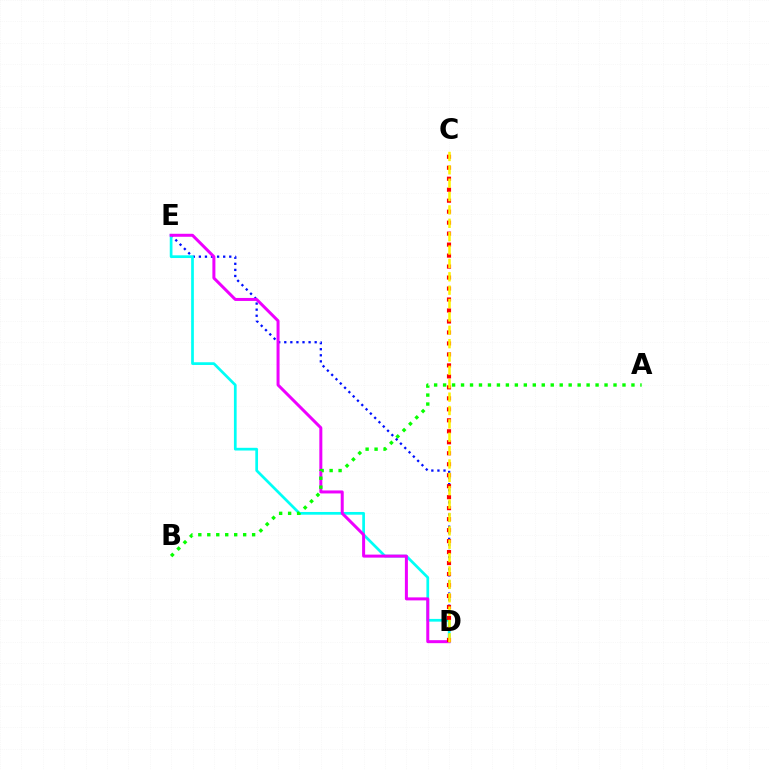{('D', 'E'): [{'color': '#0010ff', 'line_style': 'dotted', 'thickness': 1.65}, {'color': '#00fff6', 'line_style': 'solid', 'thickness': 1.96}, {'color': '#ee00ff', 'line_style': 'solid', 'thickness': 2.16}], ('C', 'D'): [{'color': '#ff0000', 'line_style': 'dotted', 'thickness': 2.98}, {'color': '#fcf500', 'line_style': 'dashed', 'thickness': 1.82}], ('A', 'B'): [{'color': '#08ff00', 'line_style': 'dotted', 'thickness': 2.44}]}